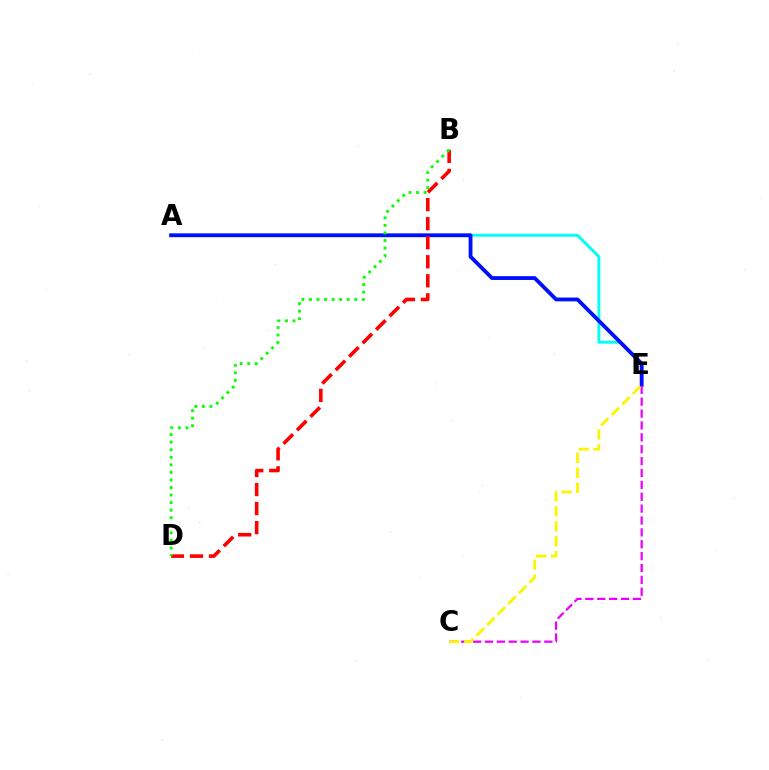{('A', 'E'): [{'color': '#00fff6', 'line_style': 'solid', 'thickness': 2.08}, {'color': '#0010ff', 'line_style': 'solid', 'thickness': 2.75}], ('C', 'E'): [{'color': '#ee00ff', 'line_style': 'dashed', 'thickness': 1.61}, {'color': '#fcf500', 'line_style': 'dashed', 'thickness': 2.03}], ('B', 'D'): [{'color': '#ff0000', 'line_style': 'dashed', 'thickness': 2.59}, {'color': '#08ff00', 'line_style': 'dotted', 'thickness': 2.05}]}